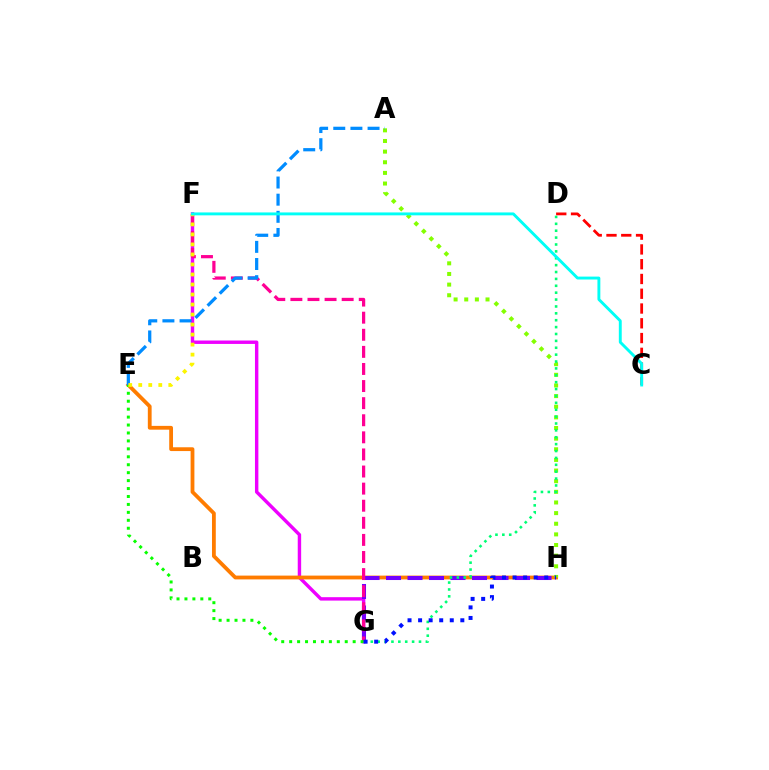{('F', 'G'): [{'color': '#ee00ff', 'line_style': 'solid', 'thickness': 2.46}, {'color': '#ff0094', 'line_style': 'dashed', 'thickness': 2.32}], ('E', 'H'): [{'color': '#ff7c00', 'line_style': 'solid', 'thickness': 2.73}], ('G', 'H'): [{'color': '#7200ff', 'line_style': 'dashed', 'thickness': 2.92}, {'color': '#0010ff', 'line_style': 'dotted', 'thickness': 2.87}], ('A', 'H'): [{'color': '#84ff00', 'line_style': 'dotted', 'thickness': 2.89}], ('A', 'E'): [{'color': '#008cff', 'line_style': 'dashed', 'thickness': 2.33}], ('D', 'G'): [{'color': '#00ff74', 'line_style': 'dotted', 'thickness': 1.87}], ('E', 'G'): [{'color': '#08ff00', 'line_style': 'dotted', 'thickness': 2.16}], ('E', 'F'): [{'color': '#fcf500', 'line_style': 'dotted', 'thickness': 2.72}], ('C', 'D'): [{'color': '#ff0000', 'line_style': 'dashed', 'thickness': 2.01}], ('C', 'F'): [{'color': '#00fff6', 'line_style': 'solid', 'thickness': 2.09}]}